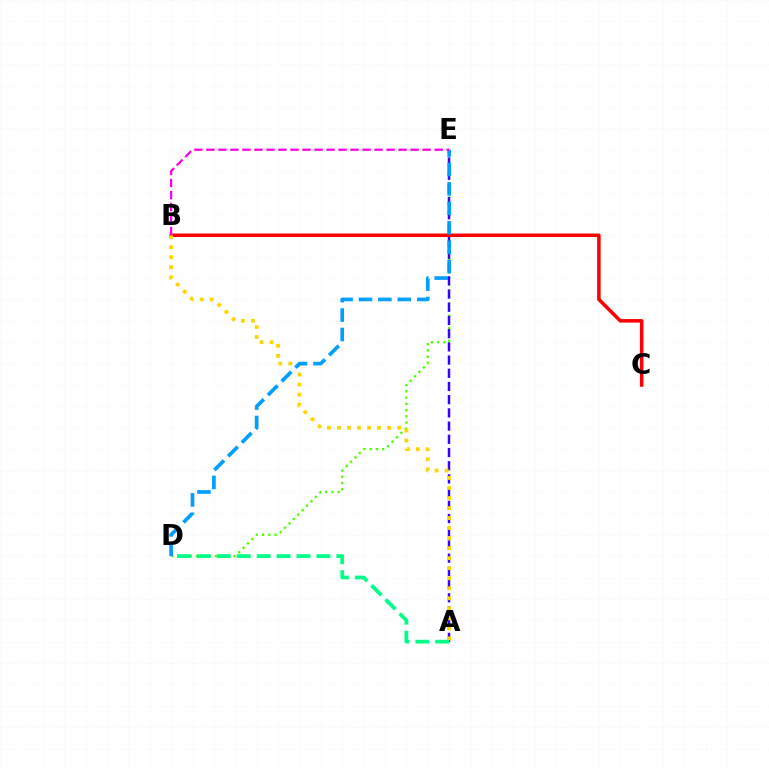{('D', 'E'): [{'color': '#4fff00', 'line_style': 'dotted', 'thickness': 1.69}, {'color': '#009eff', 'line_style': 'dashed', 'thickness': 2.64}], ('A', 'E'): [{'color': '#3700ff', 'line_style': 'dashed', 'thickness': 1.79}], ('A', 'D'): [{'color': '#00ff86', 'line_style': 'dashed', 'thickness': 2.71}], ('B', 'C'): [{'color': '#ff0000', 'line_style': 'solid', 'thickness': 2.53}], ('A', 'B'): [{'color': '#ffd500', 'line_style': 'dotted', 'thickness': 2.72}], ('B', 'E'): [{'color': '#ff00ed', 'line_style': 'dashed', 'thickness': 1.63}]}